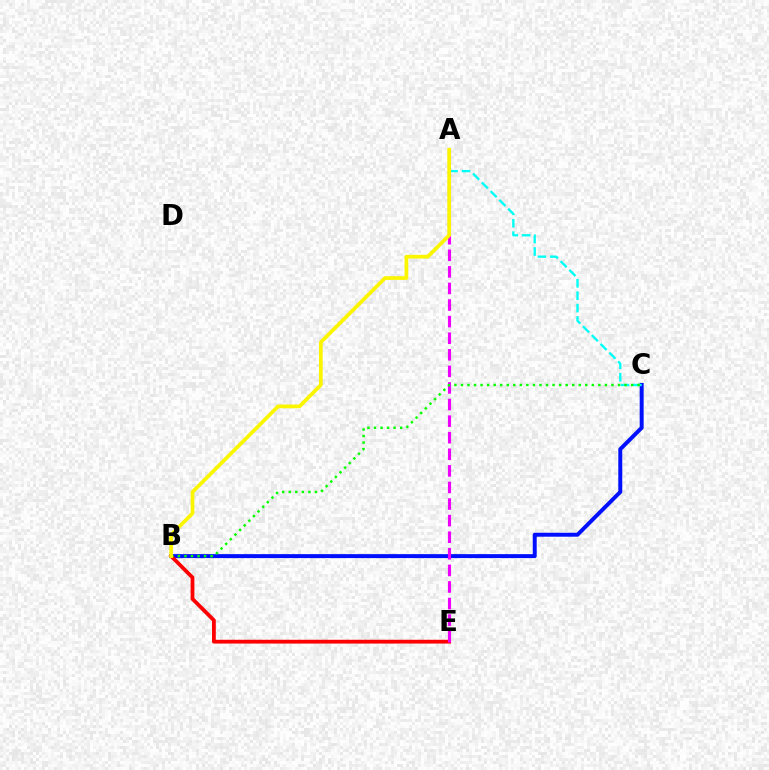{('B', 'C'): [{'color': '#0010ff', 'line_style': 'solid', 'thickness': 2.85}, {'color': '#08ff00', 'line_style': 'dotted', 'thickness': 1.78}], ('B', 'E'): [{'color': '#ff0000', 'line_style': 'solid', 'thickness': 2.74}], ('A', 'C'): [{'color': '#00fff6', 'line_style': 'dashed', 'thickness': 1.69}], ('A', 'E'): [{'color': '#ee00ff', 'line_style': 'dashed', 'thickness': 2.25}], ('A', 'B'): [{'color': '#fcf500', 'line_style': 'solid', 'thickness': 2.67}]}